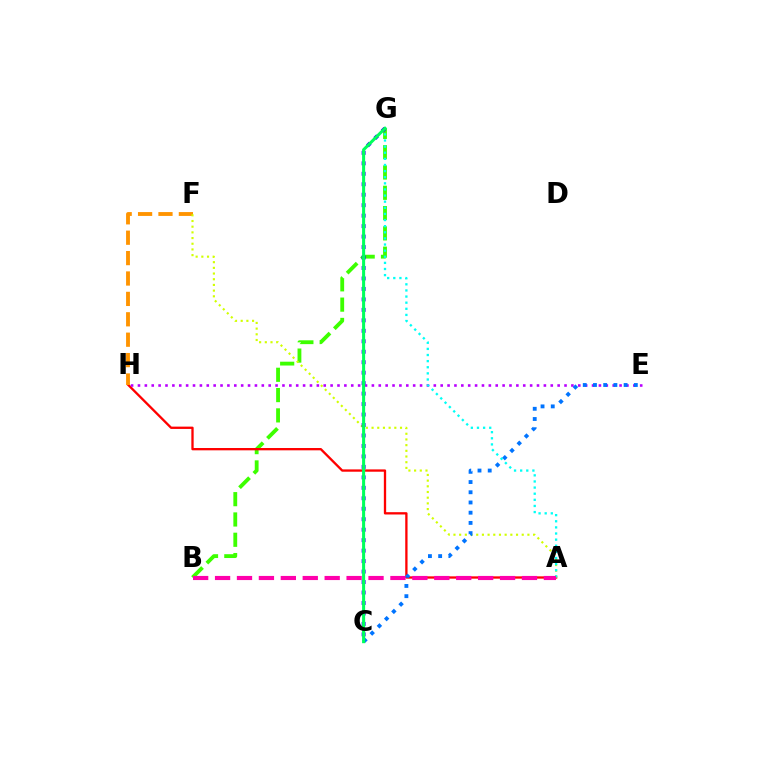{('B', 'G'): [{'color': '#3dff00', 'line_style': 'dashed', 'thickness': 2.76}], ('A', 'H'): [{'color': '#ff0000', 'line_style': 'solid', 'thickness': 1.67}], ('F', 'H'): [{'color': '#ff9400', 'line_style': 'dashed', 'thickness': 2.77}], ('A', 'F'): [{'color': '#d1ff00', 'line_style': 'dotted', 'thickness': 1.55}], ('C', 'G'): [{'color': '#2500ff', 'line_style': 'dotted', 'thickness': 2.84}, {'color': '#00ff5c', 'line_style': 'solid', 'thickness': 2.2}], ('E', 'H'): [{'color': '#b900ff', 'line_style': 'dotted', 'thickness': 1.87}], ('C', 'E'): [{'color': '#0074ff', 'line_style': 'dotted', 'thickness': 2.78}], ('A', 'G'): [{'color': '#00fff6', 'line_style': 'dotted', 'thickness': 1.66}], ('A', 'B'): [{'color': '#ff00ac', 'line_style': 'dashed', 'thickness': 2.98}]}